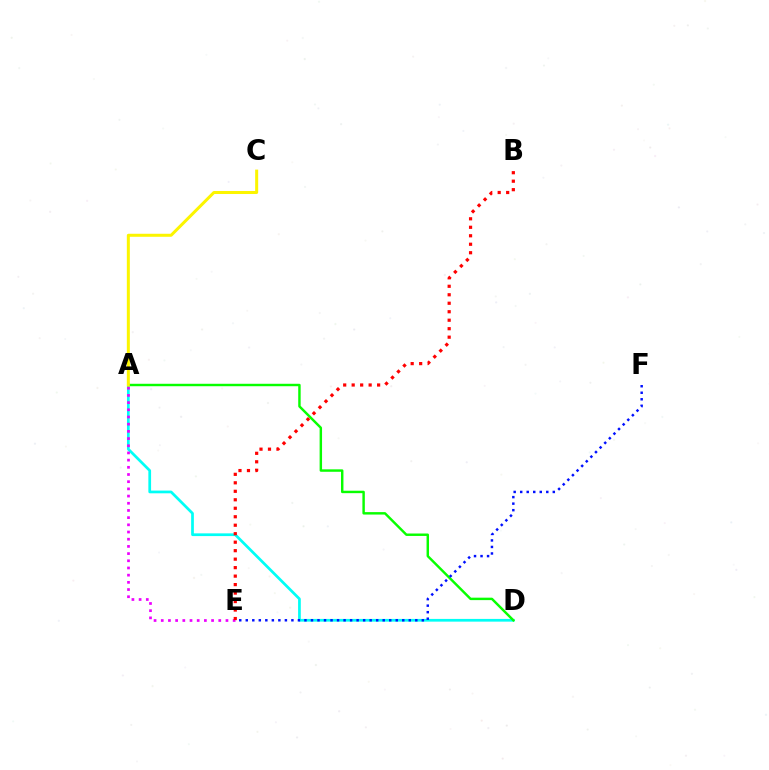{('A', 'D'): [{'color': '#00fff6', 'line_style': 'solid', 'thickness': 1.96}, {'color': '#08ff00', 'line_style': 'solid', 'thickness': 1.76}], ('A', 'E'): [{'color': '#ee00ff', 'line_style': 'dotted', 'thickness': 1.95}], ('E', 'F'): [{'color': '#0010ff', 'line_style': 'dotted', 'thickness': 1.77}], ('B', 'E'): [{'color': '#ff0000', 'line_style': 'dotted', 'thickness': 2.3}], ('A', 'C'): [{'color': '#fcf500', 'line_style': 'solid', 'thickness': 2.17}]}